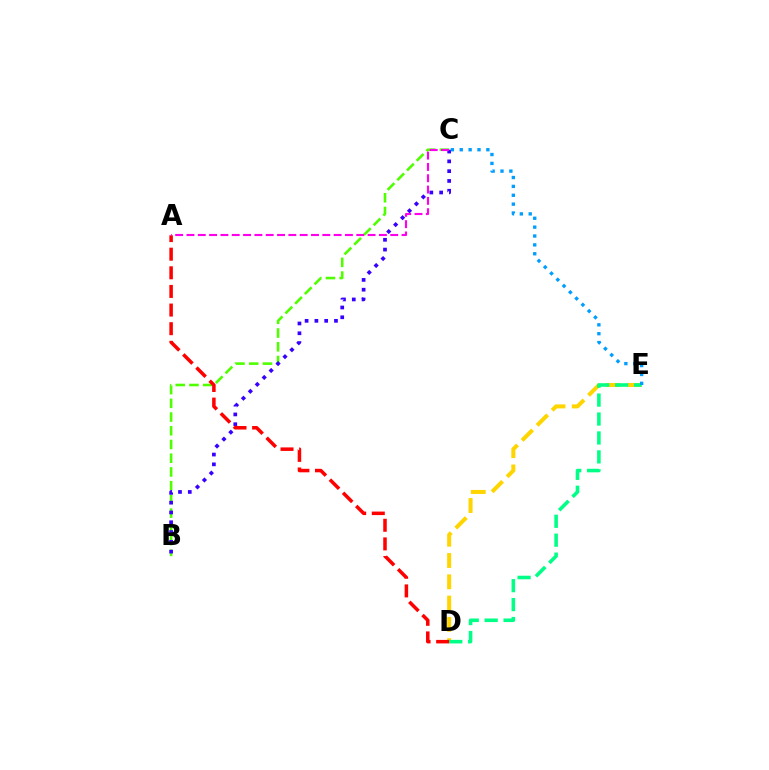{('D', 'E'): [{'color': '#ffd500', 'line_style': 'dashed', 'thickness': 2.89}, {'color': '#00ff86', 'line_style': 'dashed', 'thickness': 2.57}], ('B', 'C'): [{'color': '#4fff00', 'line_style': 'dashed', 'thickness': 1.86}, {'color': '#3700ff', 'line_style': 'dotted', 'thickness': 2.66}], ('C', 'E'): [{'color': '#009eff', 'line_style': 'dotted', 'thickness': 2.41}], ('A', 'D'): [{'color': '#ff0000', 'line_style': 'dashed', 'thickness': 2.53}], ('A', 'C'): [{'color': '#ff00ed', 'line_style': 'dashed', 'thickness': 1.54}]}